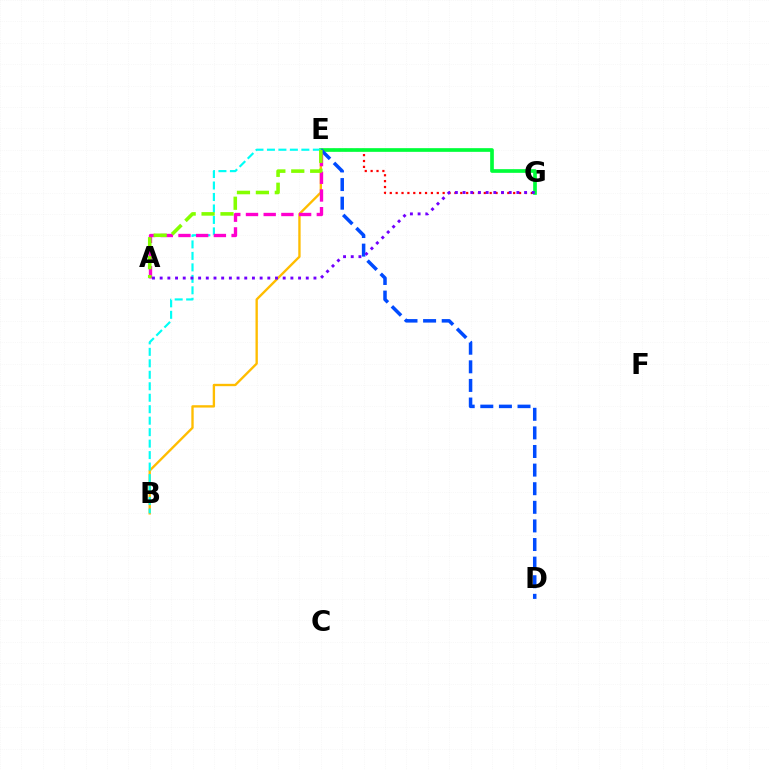{('E', 'G'): [{'color': '#ff0000', 'line_style': 'dotted', 'thickness': 1.6}, {'color': '#00ff39', 'line_style': 'solid', 'thickness': 2.65}], ('B', 'E'): [{'color': '#ffbd00', 'line_style': 'solid', 'thickness': 1.69}, {'color': '#00fff6', 'line_style': 'dashed', 'thickness': 1.56}], ('D', 'E'): [{'color': '#004bff', 'line_style': 'dashed', 'thickness': 2.53}], ('A', 'E'): [{'color': '#ff00cf', 'line_style': 'dashed', 'thickness': 2.4}, {'color': '#84ff00', 'line_style': 'dashed', 'thickness': 2.57}], ('A', 'G'): [{'color': '#7200ff', 'line_style': 'dotted', 'thickness': 2.09}]}